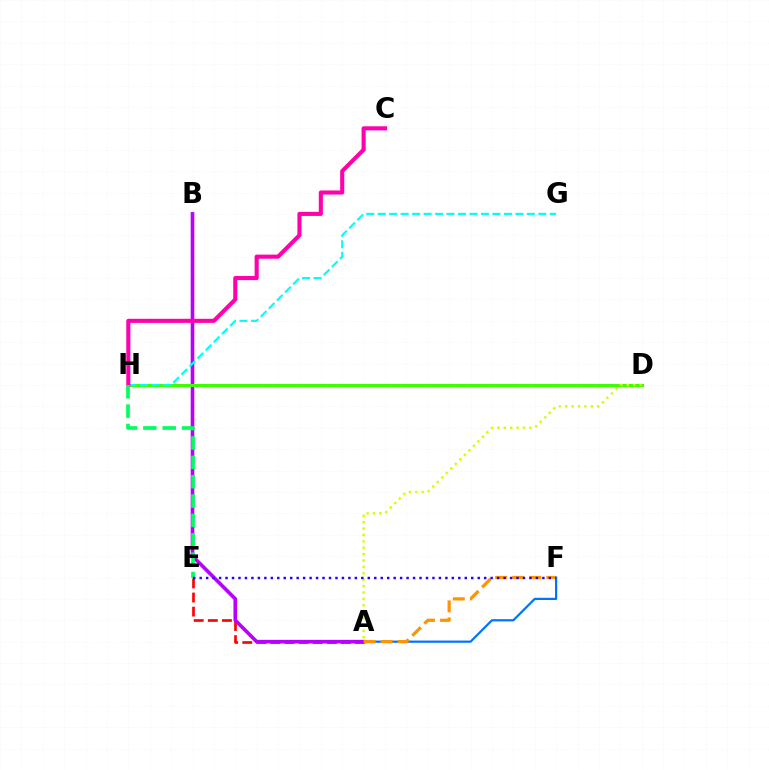{('A', 'F'): [{'color': '#0074ff', 'line_style': 'solid', 'thickness': 1.59}, {'color': '#ff9400', 'line_style': 'dashed', 'thickness': 2.32}], ('A', 'E'): [{'color': '#ff0000', 'line_style': 'dashed', 'thickness': 1.92}], ('A', 'B'): [{'color': '#b900ff', 'line_style': 'solid', 'thickness': 2.61}], ('D', 'H'): [{'color': '#3dff00', 'line_style': 'solid', 'thickness': 2.21}], ('G', 'H'): [{'color': '#00fff6', 'line_style': 'dashed', 'thickness': 1.56}], ('C', 'H'): [{'color': '#ff00ac', 'line_style': 'solid', 'thickness': 2.95}], ('E', 'H'): [{'color': '#00ff5c', 'line_style': 'dashed', 'thickness': 2.63}], ('A', 'D'): [{'color': '#d1ff00', 'line_style': 'dotted', 'thickness': 1.74}], ('E', 'F'): [{'color': '#2500ff', 'line_style': 'dotted', 'thickness': 1.76}]}